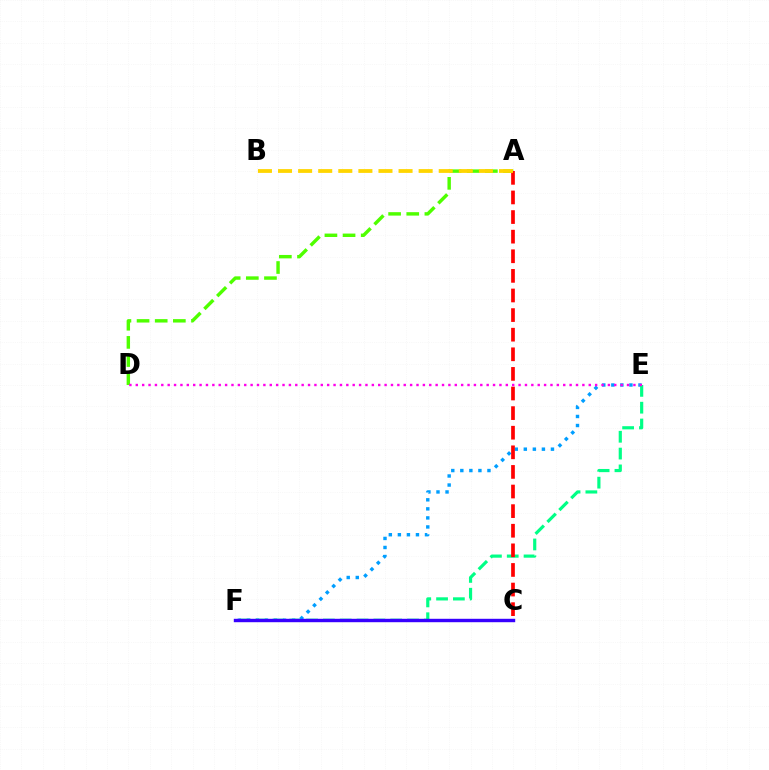{('A', 'D'): [{'color': '#4fff00', 'line_style': 'dashed', 'thickness': 2.46}], ('E', 'F'): [{'color': '#009eff', 'line_style': 'dotted', 'thickness': 2.46}, {'color': '#00ff86', 'line_style': 'dashed', 'thickness': 2.28}], ('A', 'C'): [{'color': '#ff0000', 'line_style': 'dashed', 'thickness': 2.66}], ('A', 'B'): [{'color': '#ffd500', 'line_style': 'dashed', 'thickness': 2.73}], ('C', 'F'): [{'color': '#3700ff', 'line_style': 'solid', 'thickness': 2.46}], ('D', 'E'): [{'color': '#ff00ed', 'line_style': 'dotted', 'thickness': 1.73}]}